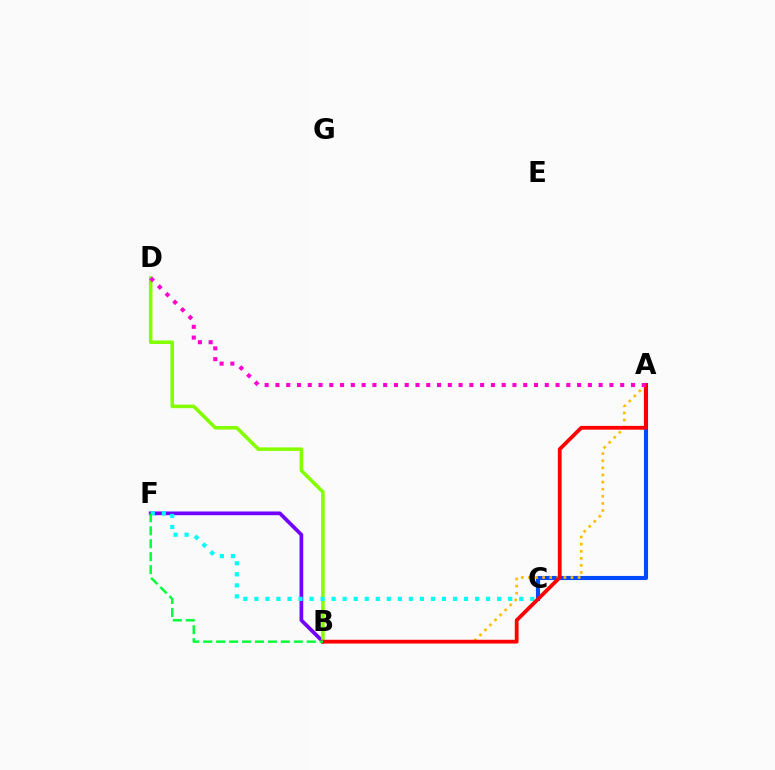{('B', 'F'): [{'color': '#7200ff', 'line_style': 'solid', 'thickness': 2.68}, {'color': '#00ff39', 'line_style': 'dashed', 'thickness': 1.76}], ('A', 'C'): [{'color': '#004bff', 'line_style': 'solid', 'thickness': 2.96}], ('B', 'D'): [{'color': '#84ff00', 'line_style': 'solid', 'thickness': 2.56}], ('A', 'B'): [{'color': '#ffbd00', 'line_style': 'dotted', 'thickness': 1.93}, {'color': '#ff0000', 'line_style': 'solid', 'thickness': 2.72}], ('C', 'F'): [{'color': '#00fff6', 'line_style': 'dotted', 'thickness': 3.0}], ('A', 'D'): [{'color': '#ff00cf', 'line_style': 'dotted', 'thickness': 2.93}]}